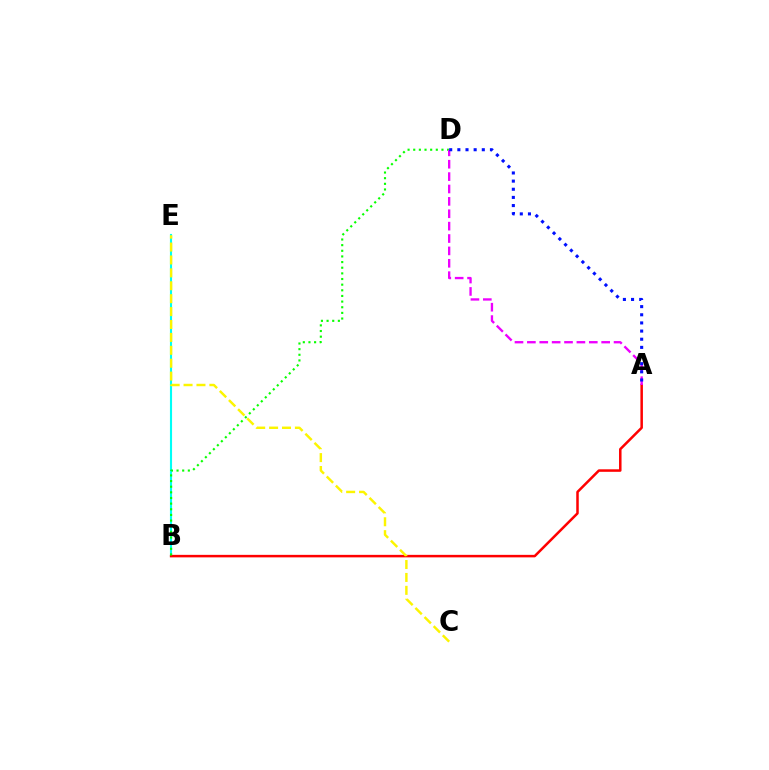{('B', 'E'): [{'color': '#00fff6', 'line_style': 'solid', 'thickness': 1.53}], ('A', 'B'): [{'color': '#ff0000', 'line_style': 'solid', 'thickness': 1.81}], ('B', 'D'): [{'color': '#08ff00', 'line_style': 'dotted', 'thickness': 1.53}], ('A', 'D'): [{'color': '#ee00ff', 'line_style': 'dashed', 'thickness': 1.68}, {'color': '#0010ff', 'line_style': 'dotted', 'thickness': 2.21}], ('C', 'E'): [{'color': '#fcf500', 'line_style': 'dashed', 'thickness': 1.75}]}